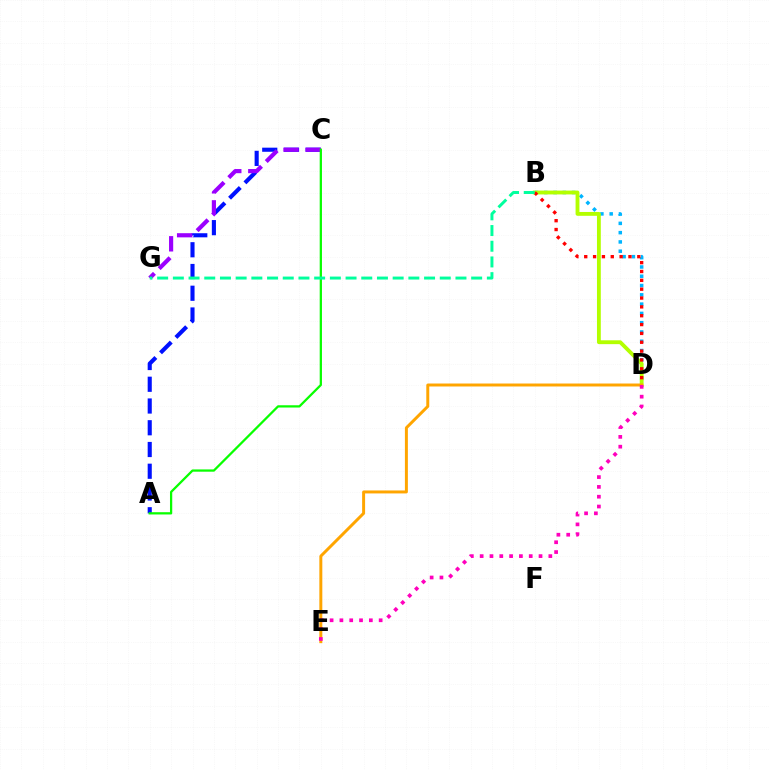{('B', 'D'): [{'color': '#00b5ff', 'line_style': 'dotted', 'thickness': 2.52}, {'color': '#b3ff00', 'line_style': 'solid', 'thickness': 2.77}, {'color': '#ff0000', 'line_style': 'dotted', 'thickness': 2.4}], ('A', 'C'): [{'color': '#0010ff', 'line_style': 'dashed', 'thickness': 2.95}, {'color': '#08ff00', 'line_style': 'solid', 'thickness': 1.63}], ('C', 'G'): [{'color': '#9b00ff', 'line_style': 'dashed', 'thickness': 3.0}], ('B', 'G'): [{'color': '#00ff9d', 'line_style': 'dashed', 'thickness': 2.13}], ('D', 'E'): [{'color': '#ffa500', 'line_style': 'solid', 'thickness': 2.14}, {'color': '#ff00bd', 'line_style': 'dotted', 'thickness': 2.67}]}